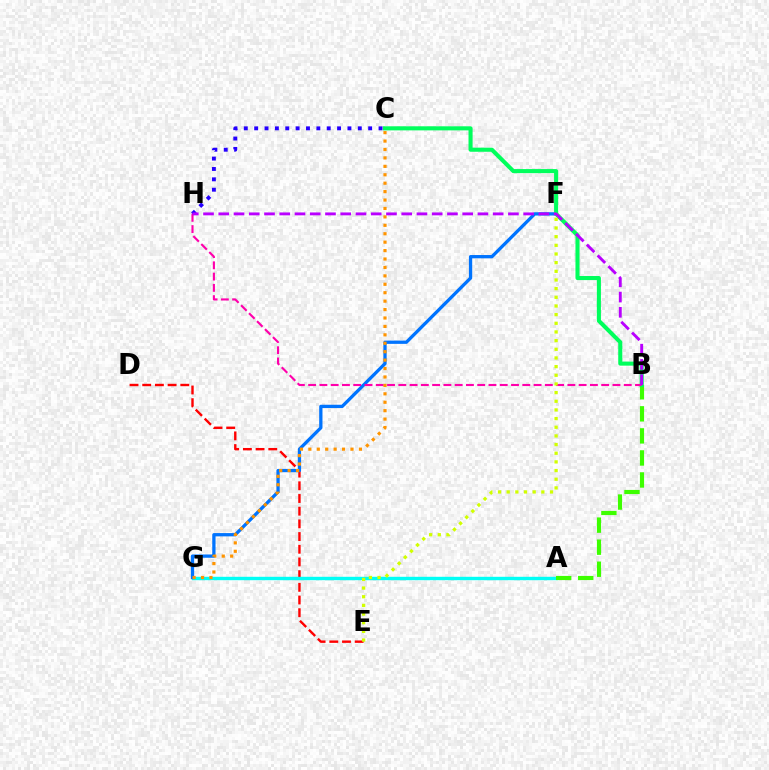{('D', 'E'): [{'color': '#ff0000', 'line_style': 'dashed', 'thickness': 1.72}], ('A', 'G'): [{'color': '#00fff6', 'line_style': 'solid', 'thickness': 2.45}], ('A', 'B'): [{'color': '#3dff00', 'line_style': 'dashed', 'thickness': 2.99}], ('F', 'G'): [{'color': '#0074ff', 'line_style': 'solid', 'thickness': 2.36}], ('B', 'C'): [{'color': '#00ff5c', 'line_style': 'solid', 'thickness': 2.94}], ('B', 'H'): [{'color': '#ff00ac', 'line_style': 'dashed', 'thickness': 1.53}, {'color': '#b900ff', 'line_style': 'dashed', 'thickness': 2.07}], ('C', 'G'): [{'color': '#ff9400', 'line_style': 'dotted', 'thickness': 2.29}], ('C', 'H'): [{'color': '#2500ff', 'line_style': 'dotted', 'thickness': 2.82}], ('E', 'F'): [{'color': '#d1ff00', 'line_style': 'dotted', 'thickness': 2.35}]}